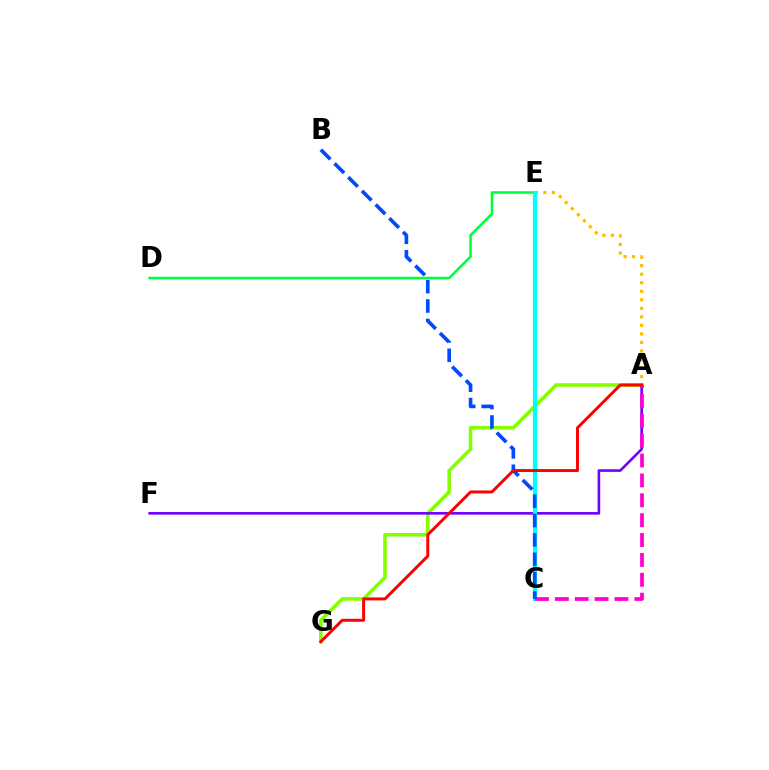{('A', 'G'): [{'color': '#84ff00', 'line_style': 'solid', 'thickness': 2.57}, {'color': '#ff0000', 'line_style': 'solid', 'thickness': 2.13}], ('D', 'E'): [{'color': '#00ff39', 'line_style': 'solid', 'thickness': 1.85}], ('A', 'F'): [{'color': '#7200ff', 'line_style': 'solid', 'thickness': 1.89}], ('A', 'E'): [{'color': '#ffbd00', 'line_style': 'dotted', 'thickness': 2.32}], ('C', 'E'): [{'color': '#00fff6', 'line_style': 'solid', 'thickness': 3.0}], ('A', 'C'): [{'color': '#ff00cf', 'line_style': 'dashed', 'thickness': 2.7}], ('B', 'C'): [{'color': '#004bff', 'line_style': 'dashed', 'thickness': 2.63}]}